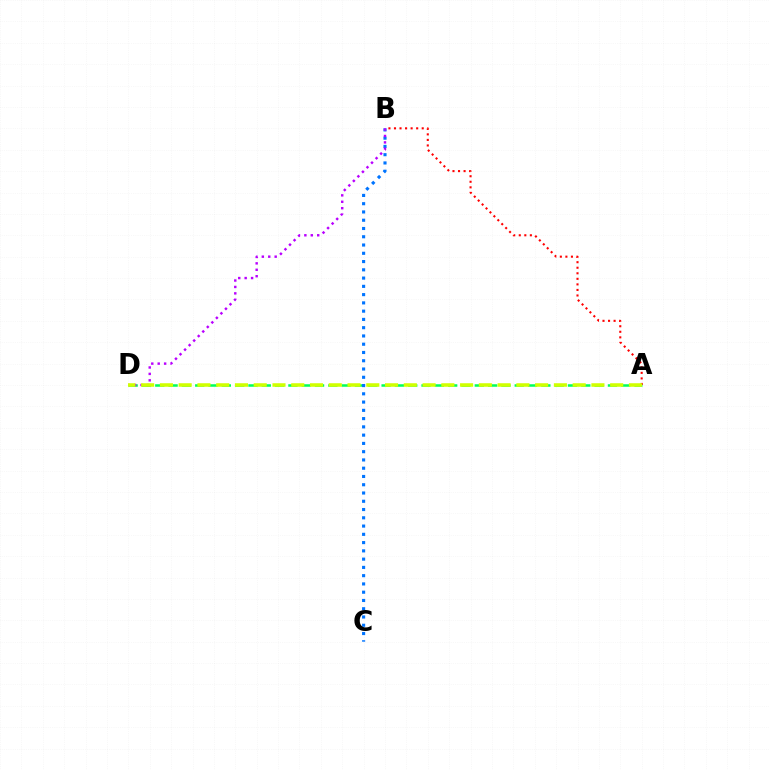{('A', 'D'): [{'color': '#00ff5c', 'line_style': 'dashed', 'thickness': 1.81}, {'color': '#d1ff00', 'line_style': 'dashed', 'thickness': 2.55}], ('B', 'C'): [{'color': '#0074ff', 'line_style': 'dotted', 'thickness': 2.25}], ('A', 'B'): [{'color': '#ff0000', 'line_style': 'dotted', 'thickness': 1.51}], ('B', 'D'): [{'color': '#b900ff', 'line_style': 'dotted', 'thickness': 1.75}]}